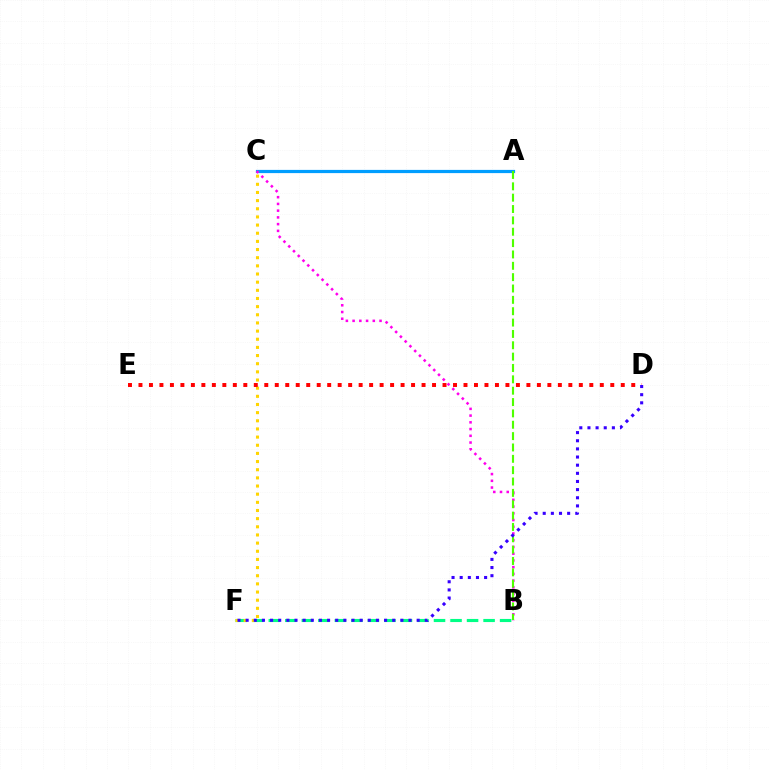{('A', 'C'): [{'color': '#009eff', 'line_style': 'solid', 'thickness': 2.31}], ('B', 'F'): [{'color': '#00ff86', 'line_style': 'dashed', 'thickness': 2.24}], ('B', 'C'): [{'color': '#ff00ed', 'line_style': 'dotted', 'thickness': 1.83}], ('A', 'B'): [{'color': '#4fff00', 'line_style': 'dashed', 'thickness': 1.54}], ('C', 'F'): [{'color': '#ffd500', 'line_style': 'dotted', 'thickness': 2.22}], ('D', 'E'): [{'color': '#ff0000', 'line_style': 'dotted', 'thickness': 2.85}], ('D', 'F'): [{'color': '#3700ff', 'line_style': 'dotted', 'thickness': 2.21}]}